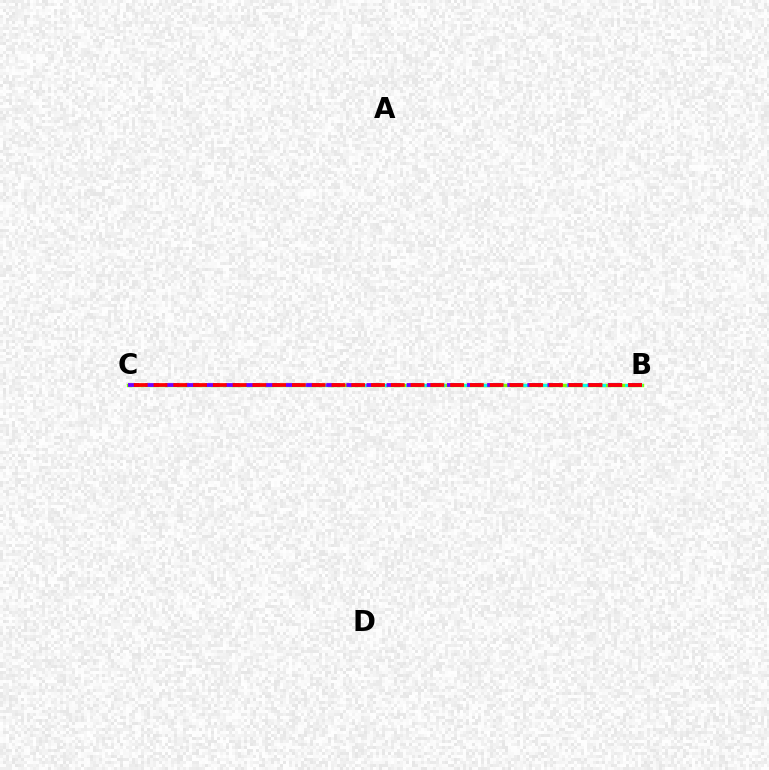{('B', 'C'): [{'color': '#84ff00', 'line_style': 'solid', 'thickness': 2.46}, {'color': '#00fff6', 'line_style': 'dashed', 'thickness': 1.98}, {'color': '#7200ff', 'line_style': 'dashed', 'thickness': 2.73}, {'color': '#ff0000', 'line_style': 'dashed', 'thickness': 2.69}]}